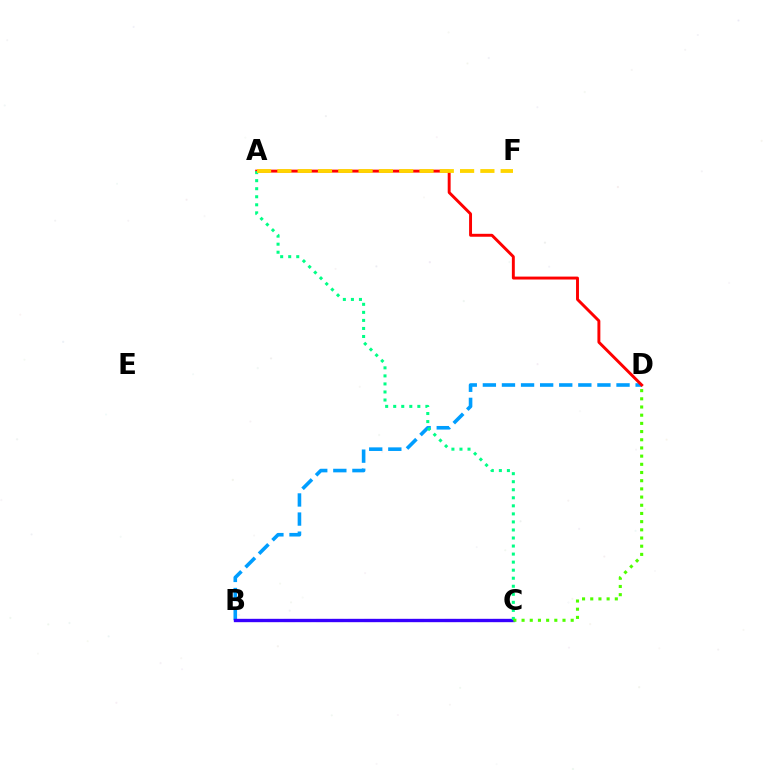{('B', 'D'): [{'color': '#009eff', 'line_style': 'dashed', 'thickness': 2.59}], ('B', 'C'): [{'color': '#ff00ed', 'line_style': 'dashed', 'thickness': 2.19}, {'color': '#3700ff', 'line_style': 'solid', 'thickness': 2.4}], ('A', 'D'): [{'color': '#ff0000', 'line_style': 'solid', 'thickness': 2.11}], ('A', 'C'): [{'color': '#00ff86', 'line_style': 'dotted', 'thickness': 2.19}], ('C', 'D'): [{'color': '#4fff00', 'line_style': 'dotted', 'thickness': 2.22}], ('A', 'F'): [{'color': '#ffd500', 'line_style': 'dashed', 'thickness': 2.76}]}